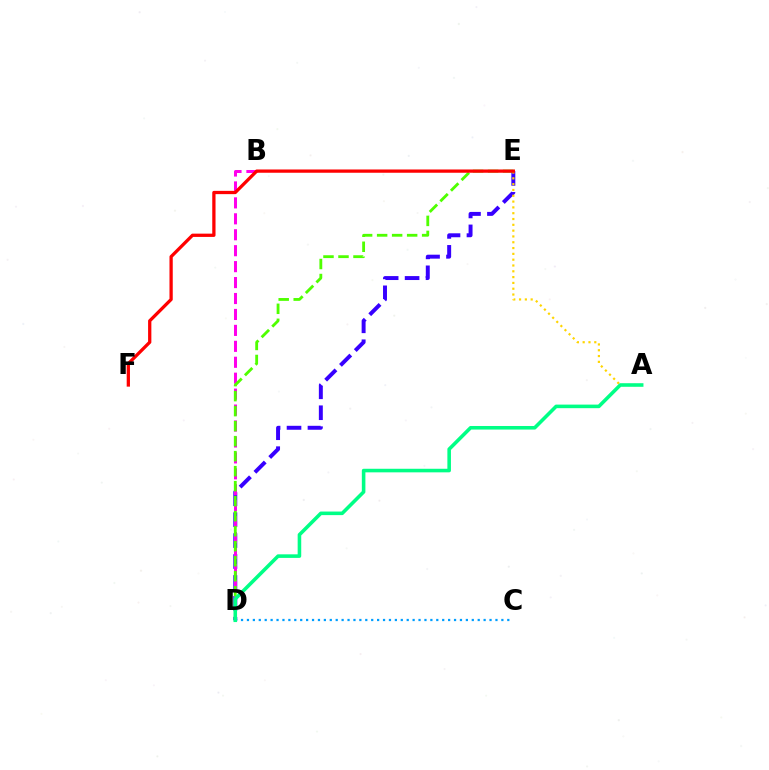{('D', 'E'): [{'color': '#3700ff', 'line_style': 'dashed', 'thickness': 2.84}, {'color': '#4fff00', 'line_style': 'dashed', 'thickness': 2.04}], ('C', 'D'): [{'color': '#009eff', 'line_style': 'dotted', 'thickness': 1.61}], ('B', 'D'): [{'color': '#ff00ed', 'line_style': 'dashed', 'thickness': 2.17}], ('A', 'E'): [{'color': '#ffd500', 'line_style': 'dotted', 'thickness': 1.58}], ('E', 'F'): [{'color': '#ff0000', 'line_style': 'solid', 'thickness': 2.36}], ('A', 'D'): [{'color': '#00ff86', 'line_style': 'solid', 'thickness': 2.57}]}